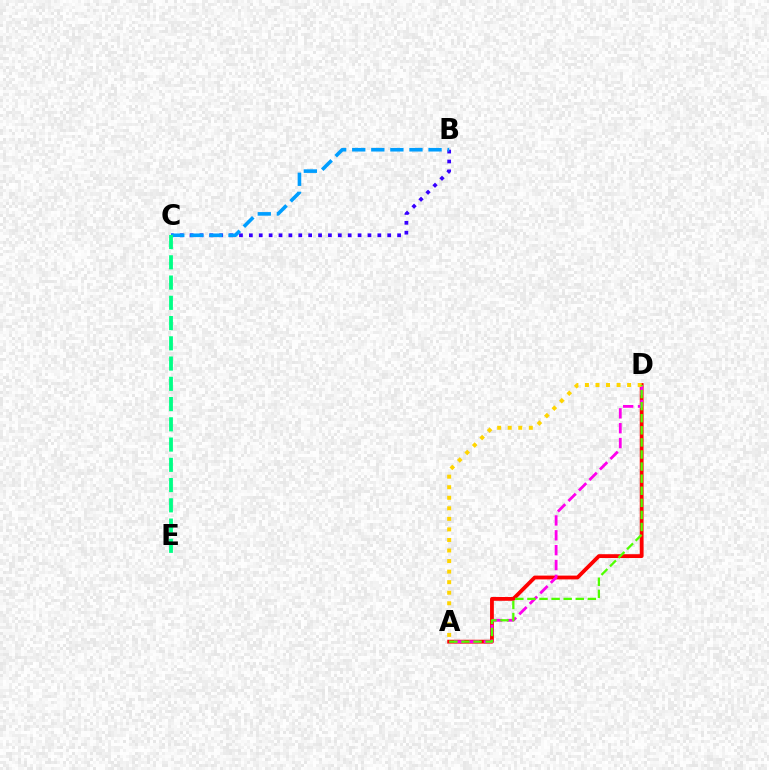{('B', 'C'): [{'color': '#3700ff', 'line_style': 'dotted', 'thickness': 2.69}, {'color': '#009eff', 'line_style': 'dashed', 'thickness': 2.59}], ('A', 'D'): [{'color': '#ff0000', 'line_style': 'solid', 'thickness': 2.75}, {'color': '#ff00ed', 'line_style': 'dashed', 'thickness': 2.02}, {'color': '#ffd500', 'line_style': 'dotted', 'thickness': 2.87}, {'color': '#4fff00', 'line_style': 'dashed', 'thickness': 1.64}], ('C', 'E'): [{'color': '#00ff86', 'line_style': 'dashed', 'thickness': 2.75}]}